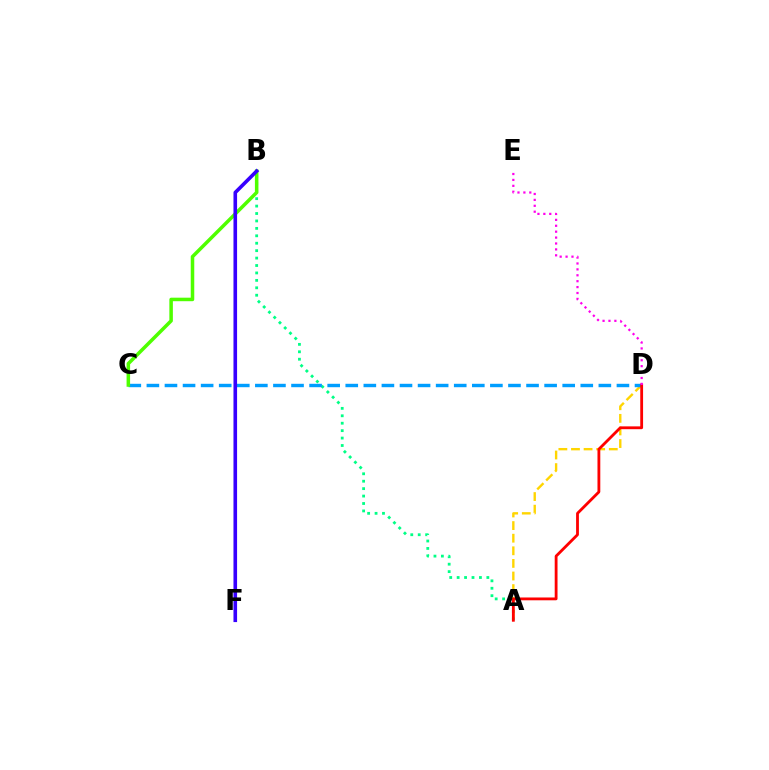{('A', 'B'): [{'color': '#00ff86', 'line_style': 'dotted', 'thickness': 2.02}], ('A', 'D'): [{'color': '#ffd500', 'line_style': 'dashed', 'thickness': 1.71}, {'color': '#ff0000', 'line_style': 'solid', 'thickness': 2.03}], ('C', 'D'): [{'color': '#009eff', 'line_style': 'dashed', 'thickness': 2.46}], ('B', 'C'): [{'color': '#4fff00', 'line_style': 'solid', 'thickness': 2.54}], ('D', 'E'): [{'color': '#ff00ed', 'line_style': 'dotted', 'thickness': 1.61}], ('B', 'F'): [{'color': '#3700ff', 'line_style': 'solid', 'thickness': 2.6}]}